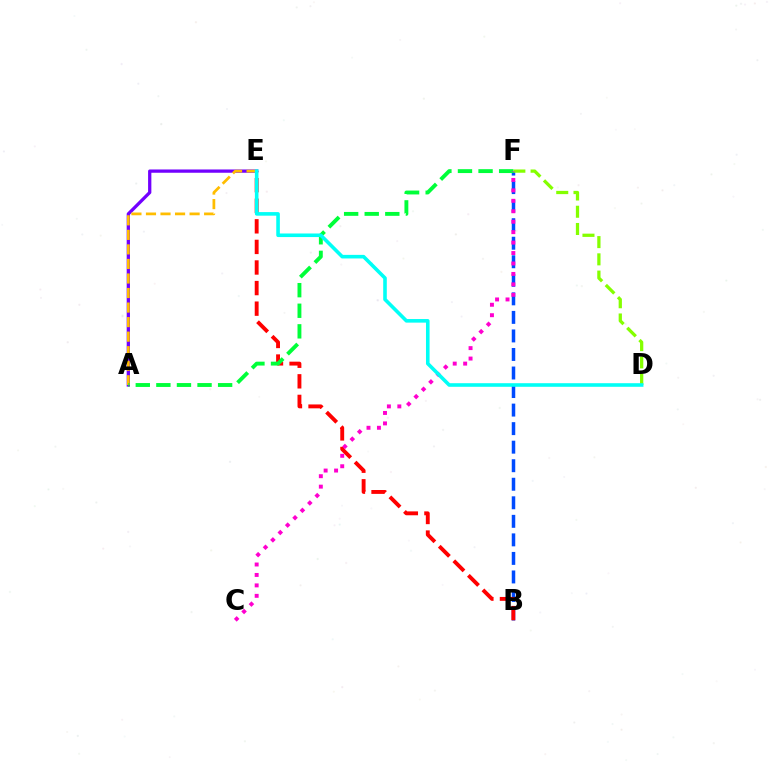{('B', 'F'): [{'color': '#004bff', 'line_style': 'dashed', 'thickness': 2.52}], ('B', 'E'): [{'color': '#ff0000', 'line_style': 'dashed', 'thickness': 2.8}], ('A', 'E'): [{'color': '#7200ff', 'line_style': 'solid', 'thickness': 2.36}, {'color': '#ffbd00', 'line_style': 'dashed', 'thickness': 1.98}], ('D', 'F'): [{'color': '#84ff00', 'line_style': 'dashed', 'thickness': 2.34}], ('A', 'F'): [{'color': '#00ff39', 'line_style': 'dashed', 'thickness': 2.8}], ('C', 'F'): [{'color': '#ff00cf', 'line_style': 'dotted', 'thickness': 2.84}], ('D', 'E'): [{'color': '#00fff6', 'line_style': 'solid', 'thickness': 2.58}]}